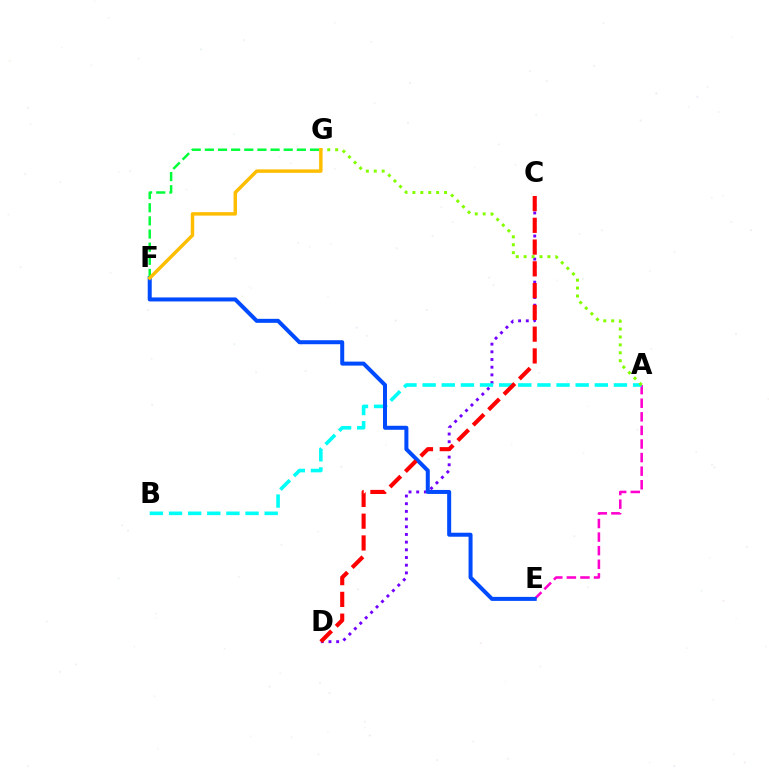{('A', 'E'): [{'color': '#ff00cf', 'line_style': 'dashed', 'thickness': 1.85}], ('C', 'D'): [{'color': '#7200ff', 'line_style': 'dotted', 'thickness': 2.09}, {'color': '#ff0000', 'line_style': 'dashed', 'thickness': 2.96}], ('A', 'B'): [{'color': '#00fff6', 'line_style': 'dashed', 'thickness': 2.6}], ('A', 'G'): [{'color': '#84ff00', 'line_style': 'dotted', 'thickness': 2.15}], ('E', 'F'): [{'color': '#004bff', 'line_style': 'solid', 'thickness': 2.88}], ('F', 'G'): [{'color': '#00ff39', 'line_style': 'dashed', 'thickness': 1.79}, {'color': '#ffbd00', 'line_style': 'solid', 'thickness': 2.48}]}